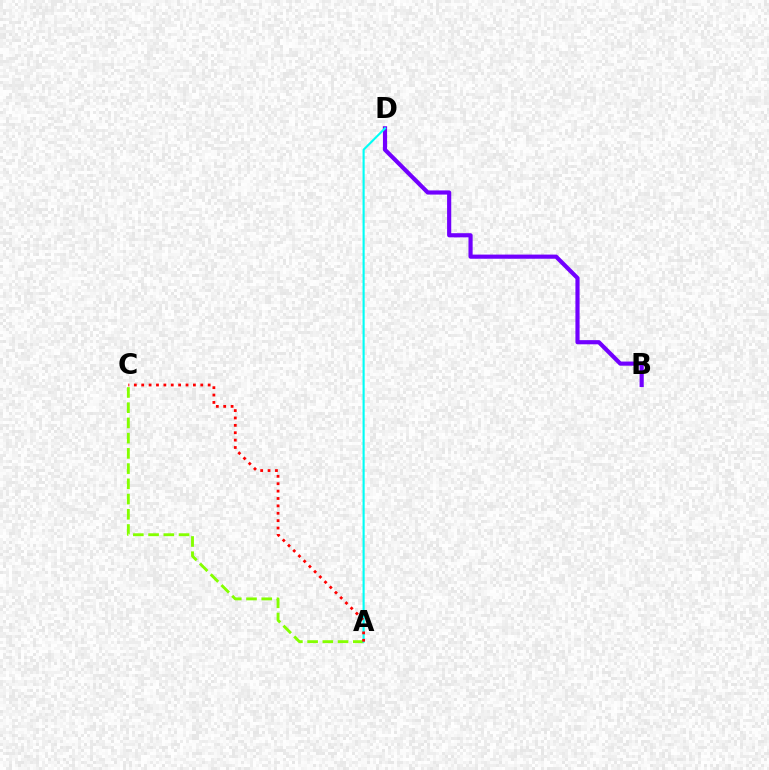{('A', 'C'): [{'color': '#84ff00', 'line_style': 'dashed', 'thickness': 2.07}, {'color': '#ff0000', 'line_style': 'dotted', 'thickness': 2.01}], ('B', 'D'): [{'color': '#7200ff', 'line_style': 'solid', 'thickness': 2.99}], ('A', 'D'): [{'color': '#00fff6', 'line_style': 'solid', 'thickness': 1.53}]}